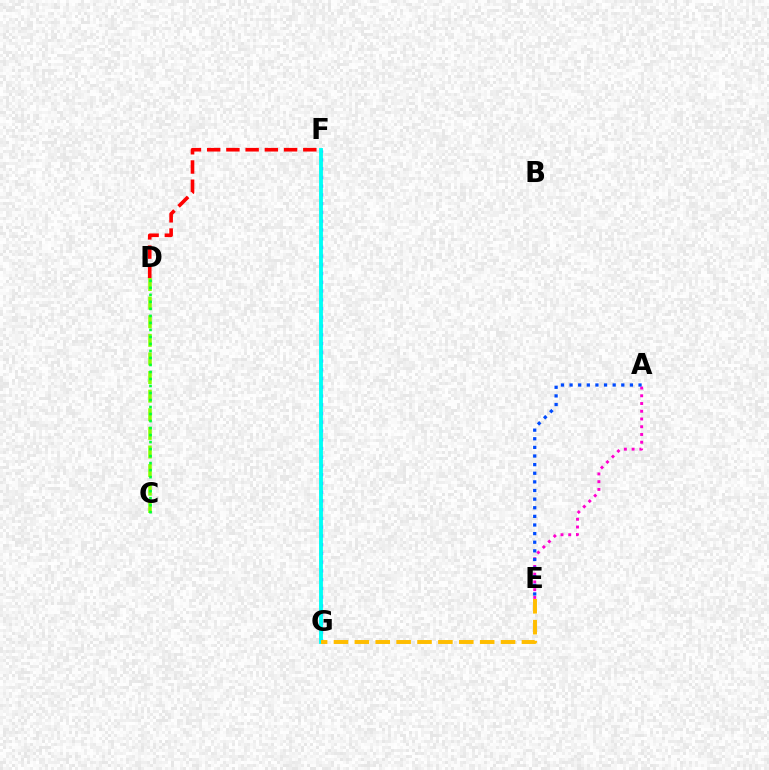{('F', 'G'): [{'color': '#7200ff', 'line_style': 'dotted', 'thickness': 2.38}, {'color': '#00fff6', 'line_style': 'solid', 'thickness': 2.77}], ('C', 'D'): [{'color': '#84ff00', 'line_style': 'dashed', 'thickness': 2.53}, {'color': '#00ff39', 'line_style': 'dotted', 'thickness': 1.9}], ('A', 'E'): [{'color': '#ff00cf', 'line_style': 'dotted', 'thickness': 2.1}, {'color': '#004bff', 'line_style': 'dotted', 'thickness': 2.34}], ('E', 'G'): [{'color': '#ffbd00', 'line_style': 'dashed', 'thickness': 2.84}], ('D', 'F'): [{'color': '#ff0000', 'line_style': 'dashed', 'thickness': 2.61}]}